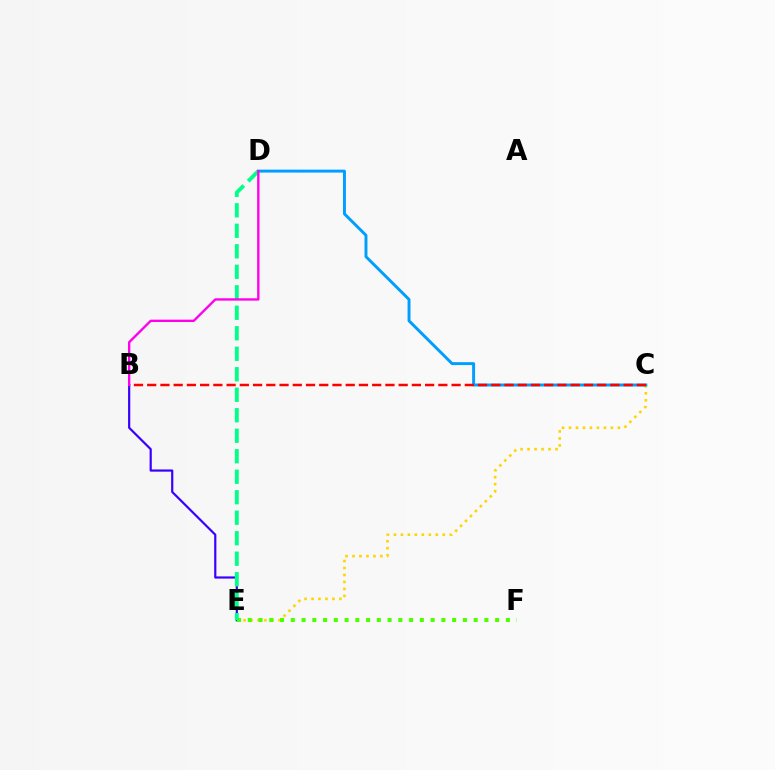{('C', 'E'): [{'color': '#ffd500', 'line_style': 'dotted', 'thickness': 1.9}], ('B', 'E'): [{'color': '#3700ff', 'line_style': 'solid', 'thickness': 1.58}], ('C', 'D'): [{'color': '#009eff', 'line_style': 'solid', 'thickness': 2.12}], ('B', 'C'): [{'color': '#ff0000', 'line_style': 'dashed', 'thickness': 1.8}], ('E', 'F'): [{'color': '#4fff00', 'line_style': 'dotted', 'thickness': 2.92}], ('D', 'E'): [{'color': '#00ff86', 'line_style': 'dashed', 'thickness': 2.78}], ('B', 'D'): [{'color': '#ff00ed', 'line_style': 'solid', 'thickness': 1.7}]}